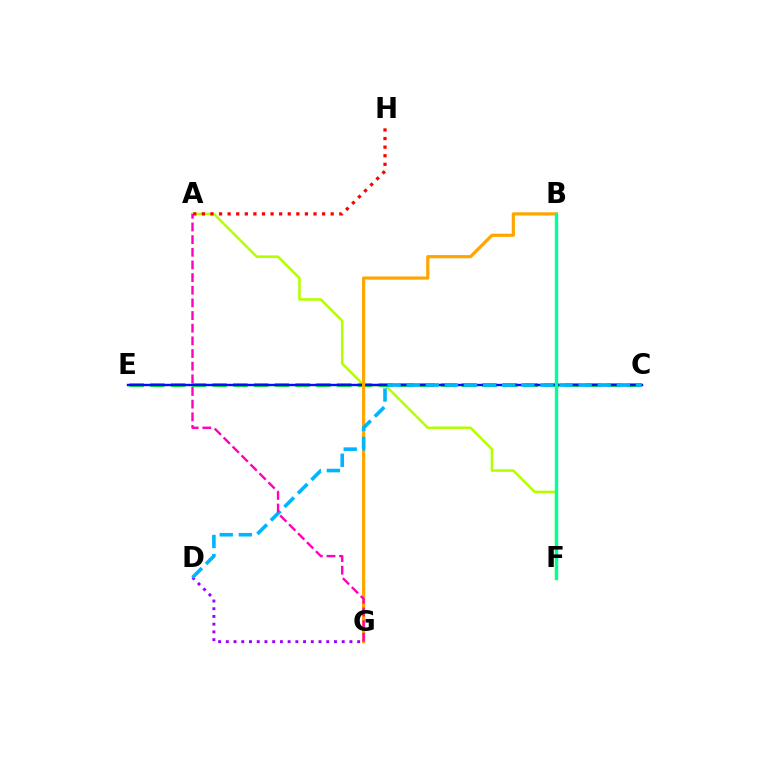{('A', 'F'): [{'color': '#b3ff00', 'line_style': 'solid', 'thickness': 1.85}], ('C', 'E'): [{'color': '#08ff00', 'line_style': 'dashed', 'thickness': 2.82}, {'color': '#0010ff', 'line_style': 'solid', 'thickness': 1.72}], ('A', 'H'): [{'color': '#ff0000', 'line_style': 'dotted', 'thickness': 2.33}], ('B', 'G'): [{'color': '#ffa500', 'line_style': 'solid', 'thickness': 2.29}], ('D', 'G'): [{'color': '#9b00ff', 'line_style': 'dotted', 'thickness': 2.1}], ('C', 'D'): [{'color': '#00b5ff', 'line_style': 'dashed', 'thickness': 2.6}], ('B', 'F'): [{'color': '#00ff9d', 'line_style': 'solid', 'thickness': 2.44}], ('A', 'G'): [{'color': '#ff00bd', 'line_style': 'dashed', 'thickness': 1.72}]}